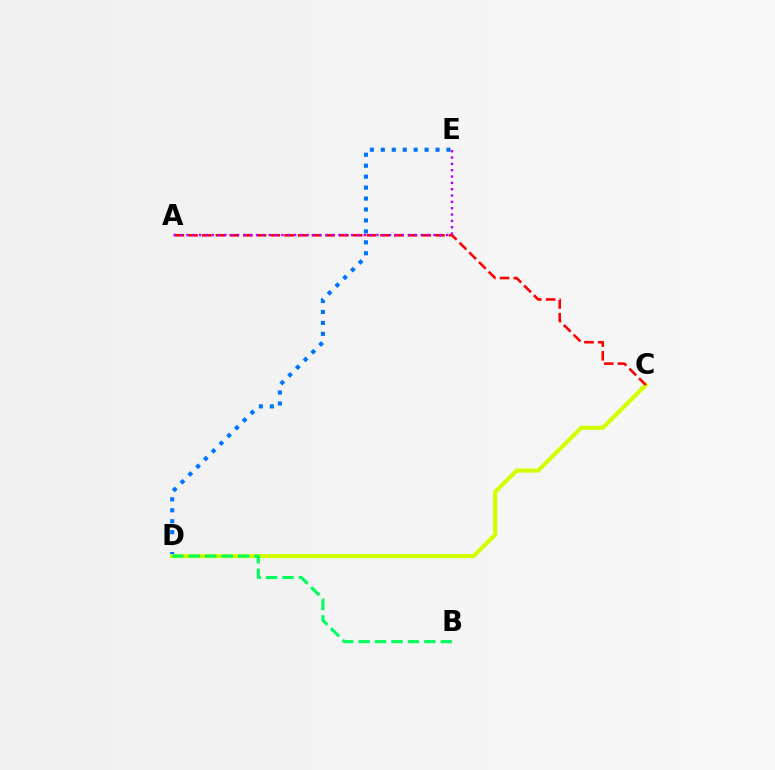{('D', 'E'): [{'color': '#0074ff', 'line_style': 'dotted', 'thickness': 2.97}], ('C', 'D'): [{'color': '#d1ff00', 'line_style': 'solid', 'thickness': 3.0}], ('A', 'C'): [{'color': '#ff0000', 'line_style': 'dashed', 'thickness': 1.86}], ('A', 'E'): [{'color': '#b900ff', 'line_style': 'dotted', 'thickness': 1.72}], ('B', 'D'): [{'color': '#00ff5c', 'line_style': 'dashed', 'thickness': 2.23}]}